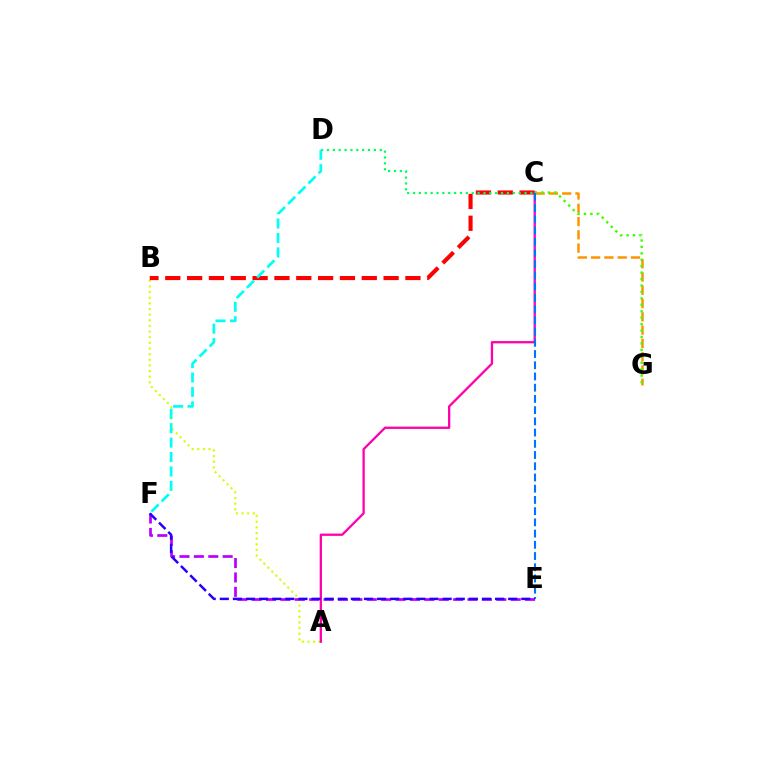{('A', 'B'): [{'color': '#d1ff00', 'line_style': 'dotted', 'thickness': 1.53}], ('B', 'C'): [{'color': '#ff0000', 'line_style': 'dashed', 'thickness': 2.97}], ('A', 'C'): [{'color': '#ff00ac', 'line_style': 'solid', 'thickness': 1.65}], ('C', 'G'): [{'color': '#ff9400', 'line_style': 'dashed', 'thickness': 1.8}, {'color': '#3dff00', 'line_style': 'dotted', 'thickness': 1.75}], ('C', 'D'): [{'color': '#00ff5c', 'line_style': 'dotted', 'thickness': 1.59}], ('D', 'F'): [{'color': '#00fff6', 'line_style': 'dashed', 'thickness': 1.96}], ('E', 'F'): [{'color': '#b900ff', 'line_style': 'dashed', 'thickness': 1.96}, {'color': '#2500ff', 'line_style': 'dashed', 'thickness': 1.78}], ('C', 'E'): [{'color': '#0074ff', 'line_style': 'dashed', 'thickness': 1.52}]}